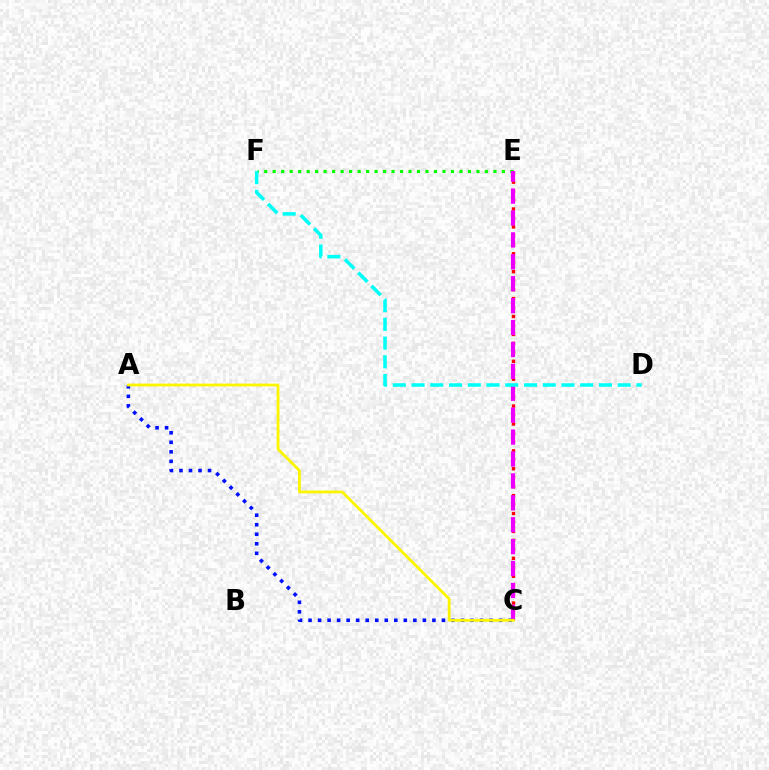{('E', 'F'): [{'color': '#08ff00', 'line_style': 'dotted', 'thickness': 2.31}], ('A', 'C'): [{'color': '#0010ff', 'line_style': 'dotted', 'thickness': 2.59}, {'color': '#fcf500', 'line_style': 'solid', 'thickness': 2.02}], ('C', 'E'): [{'color': '#ff0000', 'line_style': 'dotted', 'thickness': 2.43}, {'color': '#ee00ff', 'line_style': 'dashed', 'thickness': 2.98}], ('D', 'F'): [{'color': '#00fff6', 'line_style': 'dashed', 'thickness': 2.55}]}